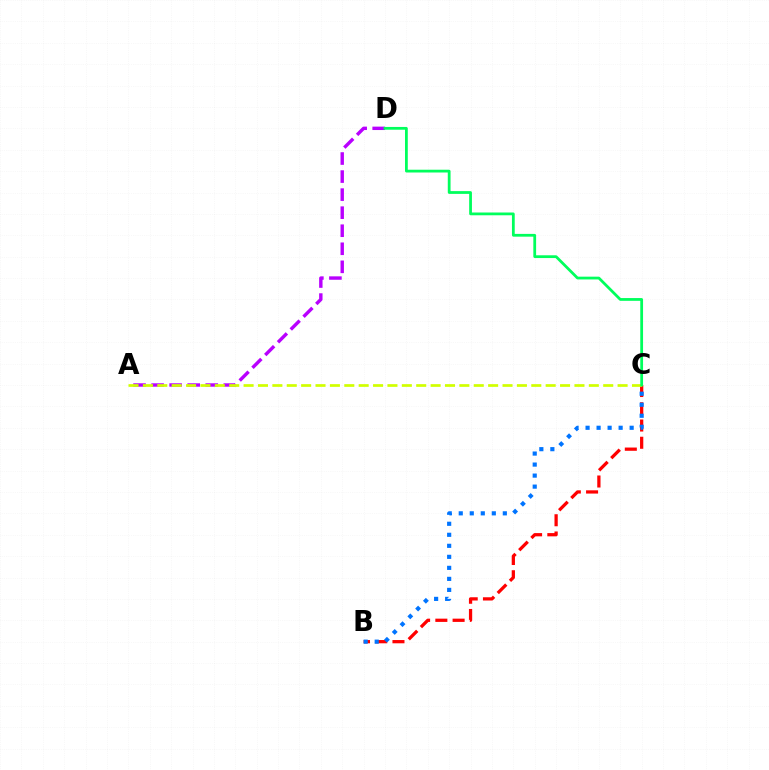{('A', 'D'): [{'color': '#b900ff', 'line_style': 'dashed', 'thickness': 2.45}], ('B', 'C'): [{'color': '#ff0000', 'line_style': 'dashed', 'thickness': 2.34}, {'color': '#0074ff', 'line_style': 'dotted', 'thickness': 2.99}], ('A', 'C'): [{'color': '#d1ff00', 'line_style': 'dashed', 'thickness': 1.95}], ('C', 'D'): [{'color': '#00ff5c', 'line_style': 'solid', 'thickness': 2.0}]}